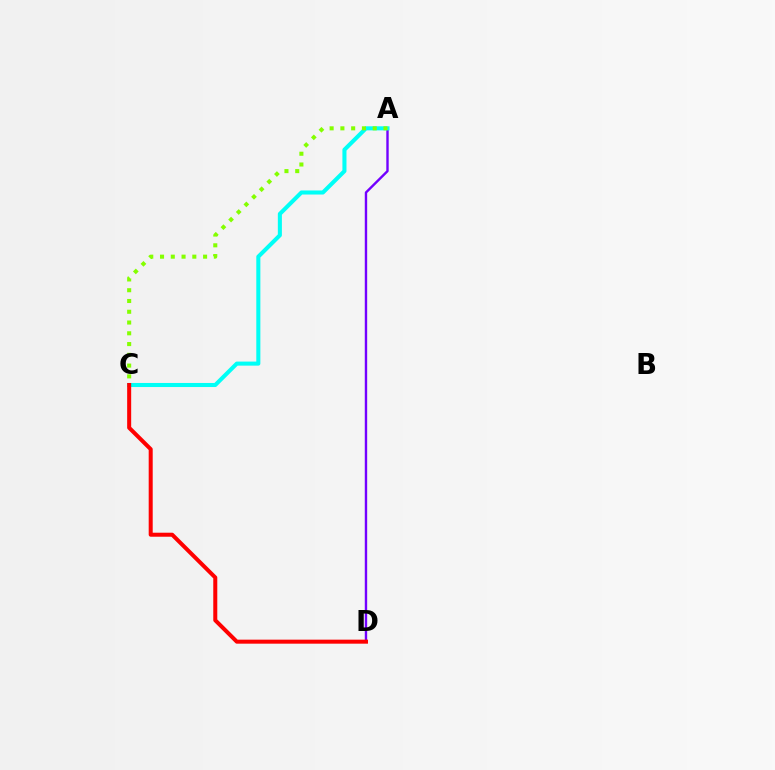{('A', 'D'): [{'color': '#7200ff', 'line_style': 'solid', 'thickness': 1.72}], ('A', 'C'): [{'color': '#00fff6', 'line_style': 'solid', 'thickness': 2.92}, {'color': '#84ff00', 'line_style': 'dotted', 'thickness': 2.93}], ('C', 'D'): [{'color': '#ff0000', 'line_style': 'solid', 'thickness': 2.89}]}